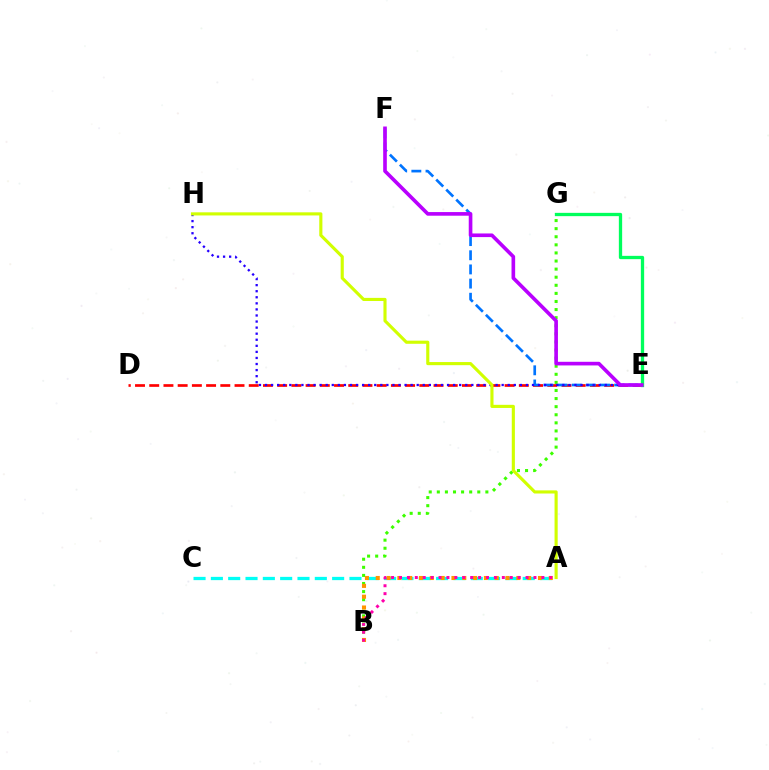{('B', 'G'): [{'color': '#3dff00', 'line_style': 'dotted', 'thickness': 2.2}], ('D', 'E'): [{'color': '#ff0000', 'line_style': 'dashed', 'thickness': 1.93}], ('E', 'F'): [{'color': '#0074ff', 'line_style': 'dashed', 'thickness': 1.92}, {'color': '#b900ff', 'line_style': 'solid', 'thickness': 2.62}], ('E', 'H'): [{'color': '#2500ff', 'line_style': 'dotted', 'thickness': 1.65}], ('A', 'C'): [{'color': '#00fff6', 'line_style': 'dashed', 'thickness': 2.35}], ('E', 'G'): [{'color': '#00ff5c', 'line_style': 'solid', 'thickness': 2.38}], ('A', 'B'): [{'color': '#ff9400', 'line_style': 'dotted', 'thickness': 2.94}, {'color': '#ff00ac', 'line_style': 'dotted', 'thickness': 2.15}], ('A', 'H'): [{'color': '#d1ff00', 'line_style': 'solid', 'thickness': 2.25}]}